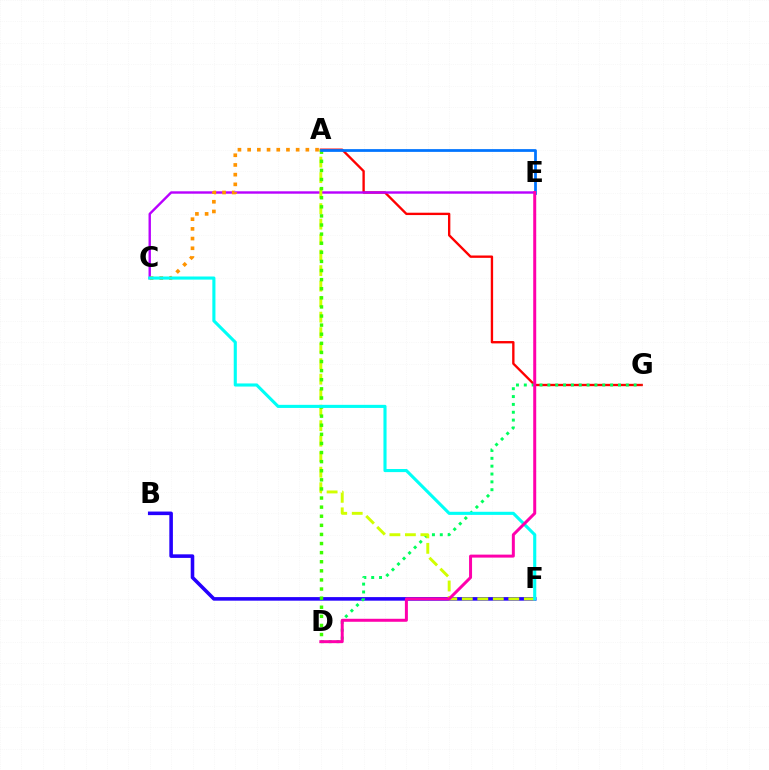{('A', 'G'): [{'color': '#ff0000', 'line_style': 'solid', 'thickness': 1.7}], ('C', 'E'): [{'color': '#b900ff', 'line_style': 'solid', 'thickness': 1.73}], ('B', 'F'): [{'color': '#2500ff', 'line_style': 'solid', 'thickness': 2.57}], ('A', 'C'): [{'color': '#ff9400', 'line_style': 'dotted', 'thickness': 2.64}], ('D', 'G'): [{'color': '#00ff5c', 'line_style': 'dotted', 'thickness': 2.13}], ('A', 'F'): [{'color': '#d1ff00', 'line_style': 'dashed', 'thickness': 2.11}], ('A', 'D'): [{'color': '#3dff00', 'line_style': 'dotted', 'thickness': 2.47}], ('C', 'F'): [{'color': '#00fff6', 'line_style': 'solid', 'thickness': 2.24}], ('A', 'E'): [{'color': '#0074ff', 'line_style': 'solid', 'thickness': 1.98}], ('D', 'E'): [{'color': '#ff00ac', 'line_style': 'solid', 'thickness': 2.15}]}